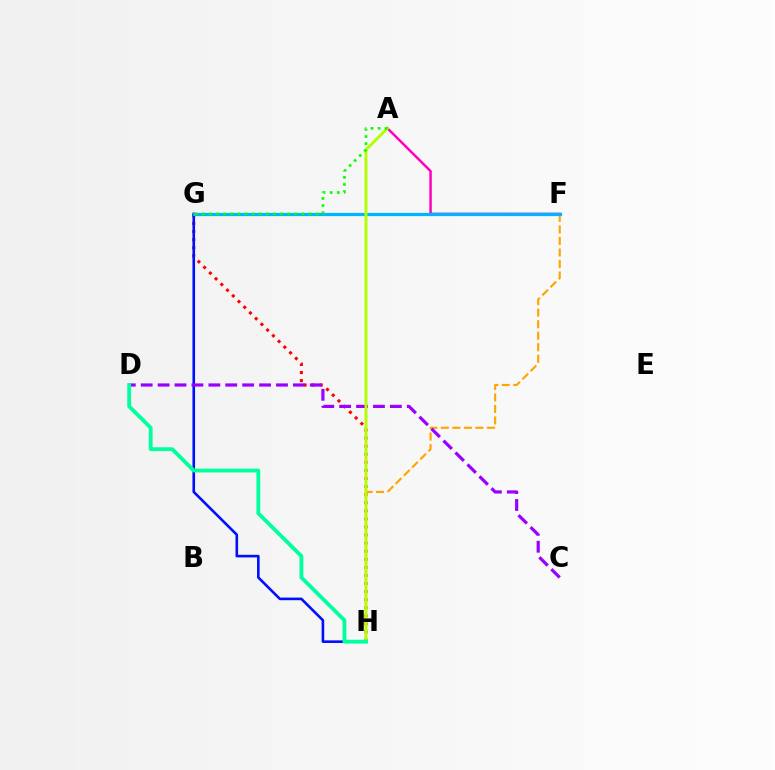{('A', 'F'): [{'color': '#ff00bd', 'line_style': 'solid', 'thickness': 1.78}], ('G', 'H'): [{'color': '#ff0000', 'line_style': 'dotted', 'thickness': 2.19}, {'color': '#0010ff', 'line_style': 'solid', 'thickness': 1.88}], ('F', 'H'): [{'color': '#ffa500', 'line_style': 'dashed', 'thickness': 1.57}], ('C', 'D'): [{'color': '#9b00ff', 'line_style': 'dashed', 'thickness': 2.3}], ('F', 'G'): [{'color': '#00b5ff', 'line_style': 'solid', 'thickness': 2.33}], ('A', 'H'): [{'color': '#b3ff00', 'line_style': 'solid', 'thickness': 2.11}], ('D', 'H'): [{'color': '#00ff9d', 'line_style': 'solid', 'thickness': 2.74}], ('A', 'G'): [{'color': '#08ff00', 'line_style': 'dotted', 'thickness': 1.93}]}